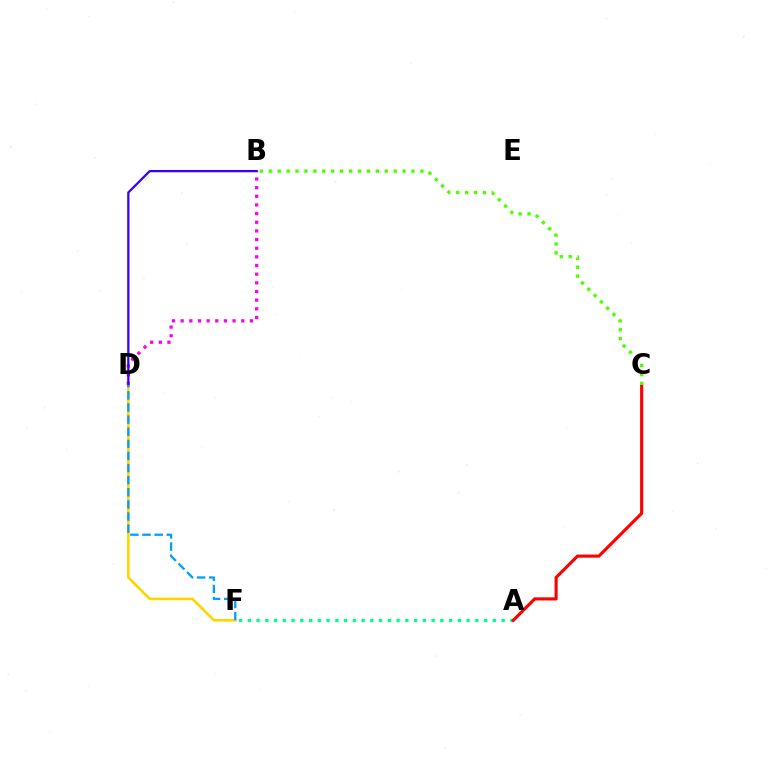{('B', 'D'): [{'color': '#ff00ed', 'line_style': 'dotted', 'thickness': 2.35}, {'color': '#3700ff', 'line_style': 'solid', 'thickness': 1.64}], ('D', 'F'): [{'color': '#ffd500', 'line_style': 'solid', 'thickness': 1.9}, {'color': '#009eff', 'line_style': 'dashed', 'thickness': 1.65}], ('A', 'F'): [{'color': '#00ff86', 'line_style': 'dotted', 'thickness': 2.38}], ('A', 'C'): [{'color': '#ff0000', 'line_style': 'solid', 'thickness': 2.25}], ('B', 'C'): [{'color': '#4fff00', 'line_style': 'dotted', 'thickness': 2.42}]}